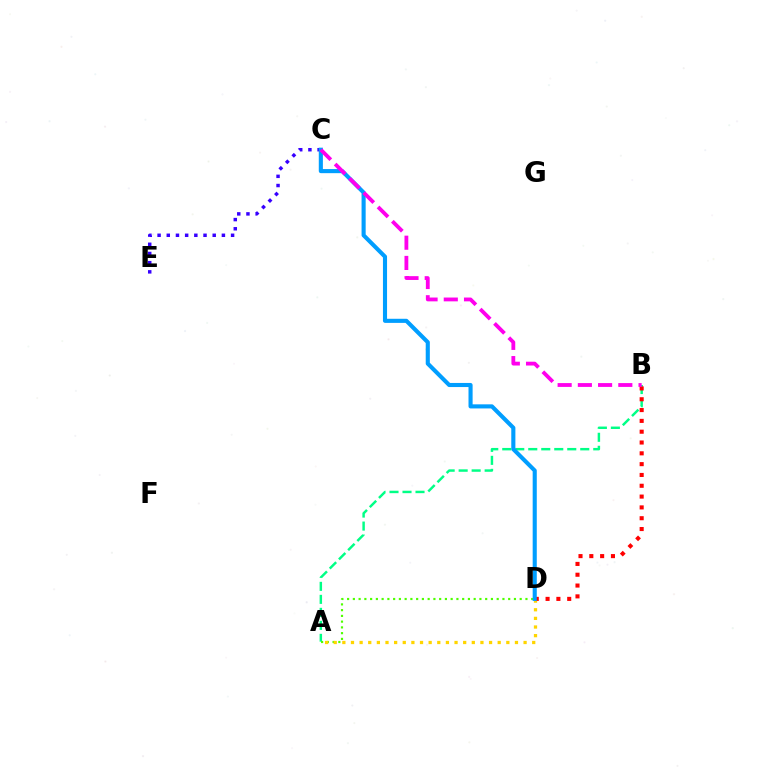{('A', 'B'): [{'color': '#00ff86', 'line_style': 'dashed', 'thickness': 1.77}], ('A', 'D'): [{'color': '#4fff00', 'line_style': 'dotted', 'thickness': 1.56}, {'color': '#ffd500', 'line_style': 'dotted', 'thickness': 2.34}], ('C', 'E'): [{'color': '#3700ff', 'line_style': 'dotted', 'thickness': 2.5}], ('B', 'D'): [{'color': '#ff0000', 'line_style': 'dotted', 'thickness': 2.94}], ('C', 'D'): [{'color': '#009eff', 'line_style': 'solid', 'thickness': 2.95}], ('B', 'C'): [{'color': '#ff00ed', 'line_style': 'dashed', 'thickness': 2.75}]}